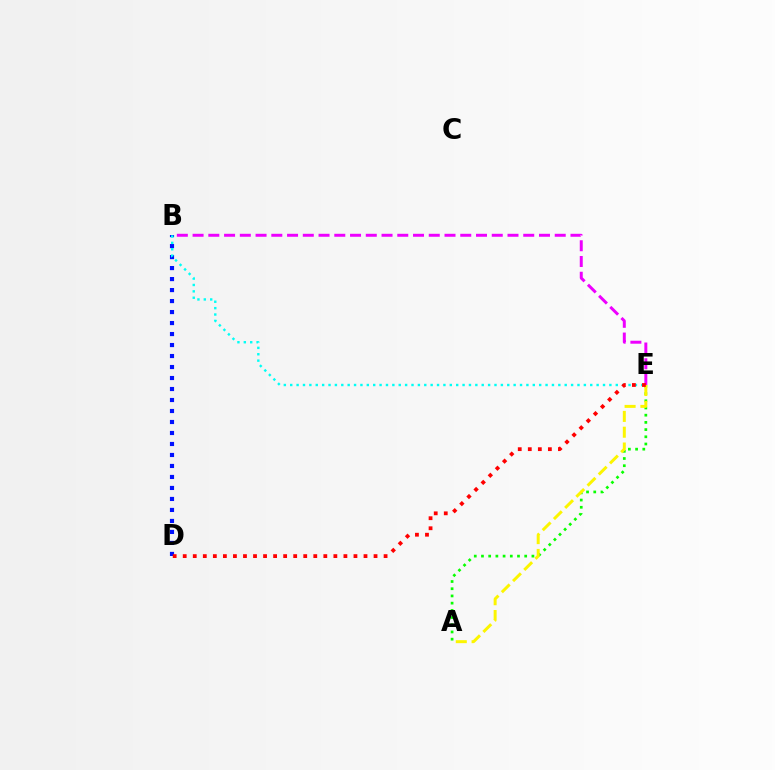{('A', 'E'): [{'color': '#08ff00', 'line_style': 'dotted', 'thickness': 1.96}, {'color': '#fcf500', 'line_style': 'dashed', 'thickness': 2.15}], ('B', 'D'): [{'color': '#0010ff', 'line_style': 'dotted', 'thickness': 2.99}], ('B', 'E'): [{'color': '#00fff6', 'line_style': 'dotted', 'thickness': 1.73}, {'color': '#ee00ff', 'line_style': 'dashed', 'thickness': 2.14}], ('D', 'E'): [{'color': '#ff0000', 'line_style': 'dotted', 'thickness': 2.73}]}